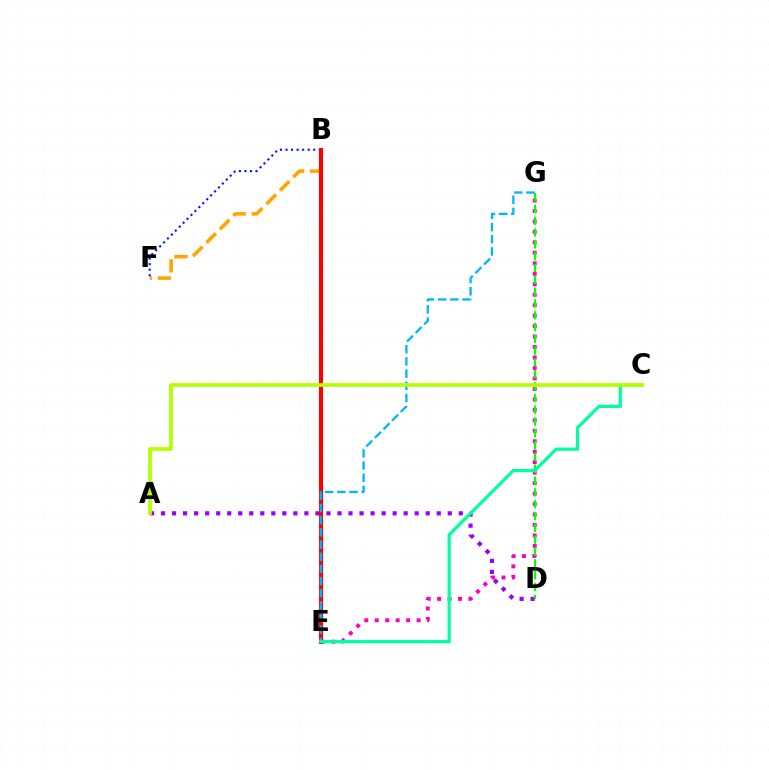{('B', 'F'): [{'color': '#ffa500', 'line_style': 'dashed', 'thickness': 2.58}, {'color': '#0010ff', 'line_style': 'dotted', 'thickness': 1.51}], ('E', 'G'): [{'color': '#ff00bd', 'line_style': 'dotted', 'thickness': 2.84}, {'color': '#00b5ff', 'line_style': 'dashed', 'thickness': 1.65}], ('A', 'D'): [{'color': '#9b00ff', 'line_style': 'dotted', 'thickness': 3.0}], ('D', 'G'): [{'color': '#08ff00', 'line_style': 'dashed', 'thickness': 1.6}], ('B', 'E'): [{'color': '#ff0000', 'line_style': 'solid', 'thickness': 2.96}], ('C', 'E'): [{'color': '#00ff9d', 'line_style': 'solid', 'thickness': 2.32}], ('A', 'C'): [{'color': '#b3ff00', 'line_style': 'solid', 'thickness': 2.67}]}